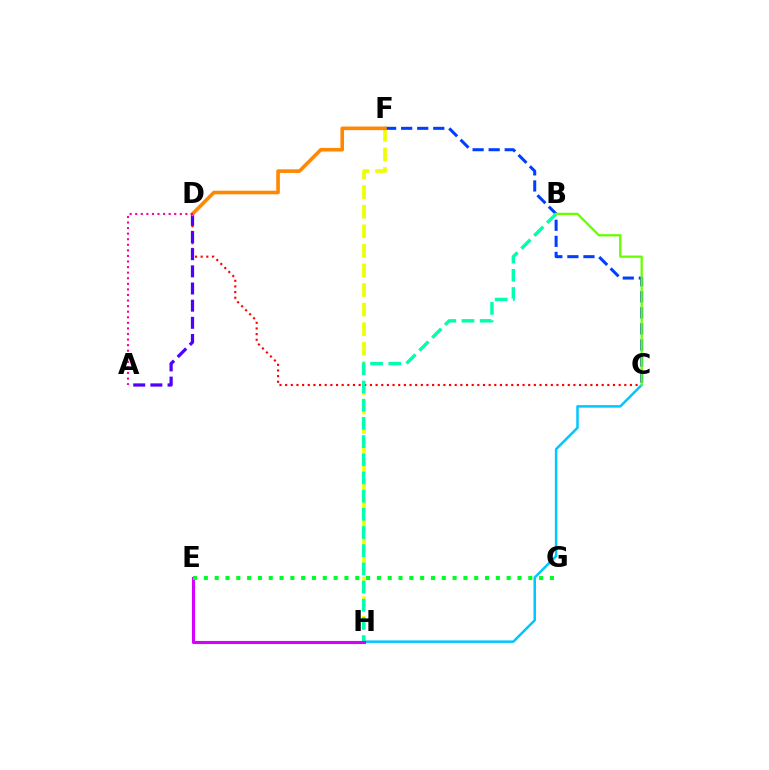{('F', 'H'): [{'color': '#eeff00', 'line_style': 'dashed', 'thickness': 2.66}], ('C', 'H'): [{'color': '#00c7ff', 'line_style': 'solid', 'thickness': 1.8}], ('C', 'D'): [{'color': '#ff0000', 'line_style': 'dotted', 'thickness': 1.54}], ('C', 'F'): [{'color': '#003fff', 'line_style': 'dashed', 'thickness': 2.18}], ('B', 'H'): [{'color': '#00ffaf', 'line_style': 'dashed', 'thickness': 2.47}], ('B', 'C'): [{'color': '#66ff00', 'line_style': 'solid', 'thickness': 1.63}], ('A', 'D'): [{'color': '#4f00ff', 'line_style': 'dashed', 'thickness': 2.33}, {'color': '#ff00a0', 'line_style': 'dotted', 'thickness': 1.51}], ('D', 'F'): [{'color': '#ff8800', 'line_style': 'solid', 'thickness': 2.6}], ('E', 'H'): [{'color': '#d600ff', 'line_style': 'solid', 'thickness': 2.24}], ('E', 'G'): [{'color': '#00ff27', 'line_style': 'dotted', 'thickness': 2.94}]}